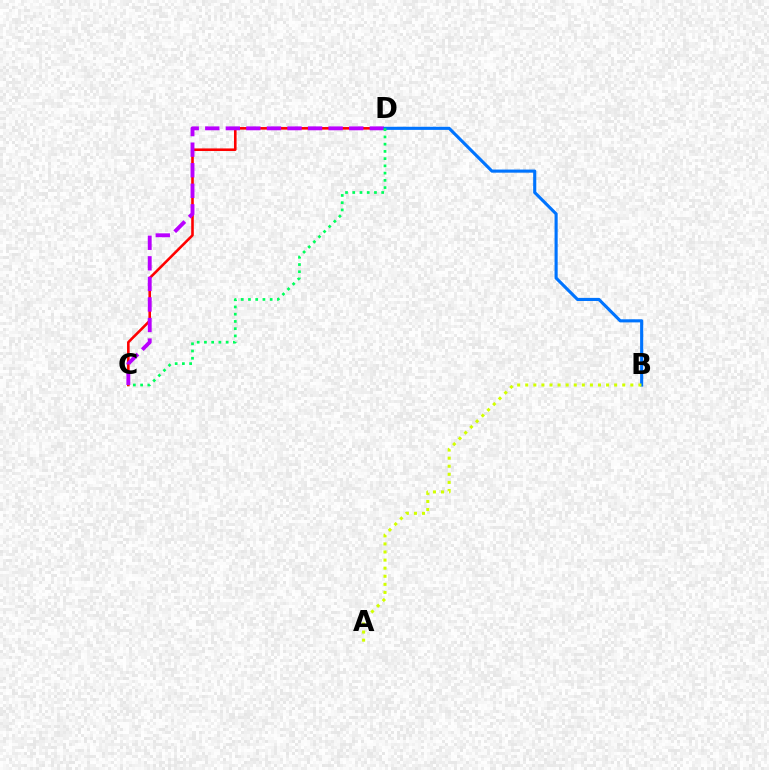{('C', 'D'): [{'color': '#ff0000', 'line_style': 'solid', 'thickness': 1.87}, {'color': '#b900ff', 'line_style': 'dashed', 'thickness': 2.79}, {'color': '#00ff5c', 'line_style': 'dotted', 'thickness': 1.97}], ('B', 'D'): [{'color': '#0074ff', 'line_style': 'solid', 'thickness': 2.24}], ('A', 'B'): [{'color': '#d1ff00', 'line_style': 'dotted', 'thickness': 2.2}]}